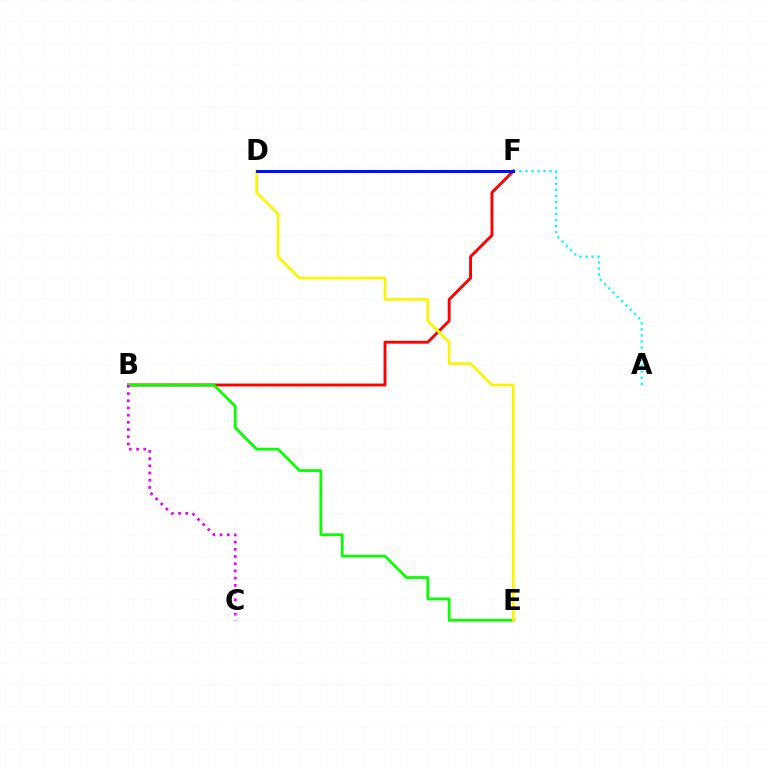{('B', 'F'): [{'color': '#ff0000', 'line_style': 'solid', 'thickness': 2.08}], ('B', 'E'): [{'color': '#08ff00', 'line_style': 'solid', 'thickness': 1.98}], ('B', 'C'): [{'color': '#ee00ff', 'line_style': 'dotted', 'thickness': 1.96}], ('D', 'E'): [{'color': '#fcf500', 'line_style': 'solid', 'thickness': 1.94}], ('A', 'D'): [{'color': '#00fff6', 'line_style': 'dotted', 'thickness': 1.64}], ('D', 'F'): [{'color': '#0010ff', 'line_style': 'solid', 'thickness': 2.2}]}